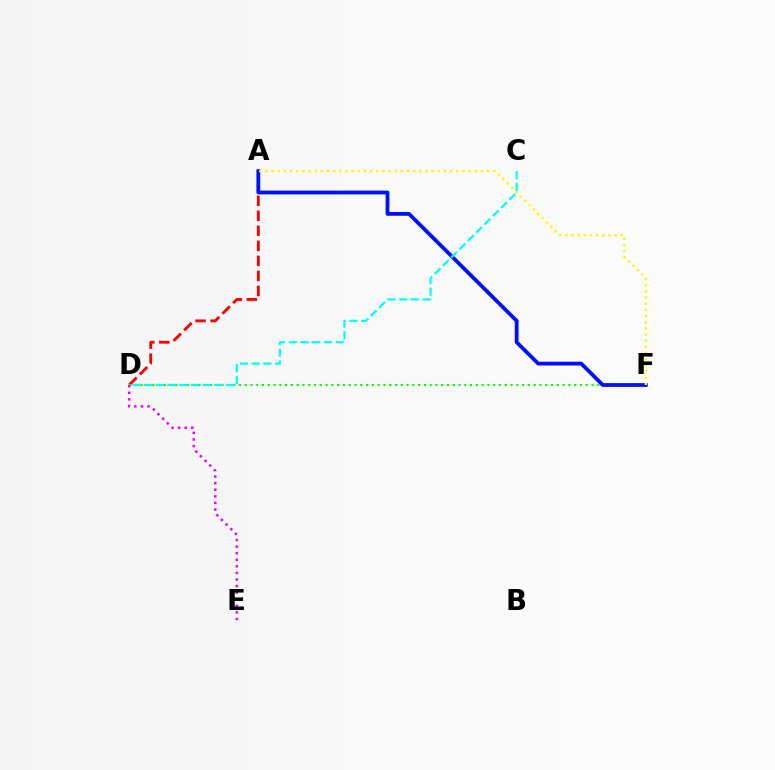{('A', 'D'): [{'color': '#ff0000', 'line_style': 'dashed', 'thickness': 2.04}], ('D', 'F'): [{'color': '#08ff00', 'line_style': 'dotted', 'thickness': 1.57}], ('A', 'F'): [{'color': '#0010ff', 'line_style': 'solid', 'thickness': 2.73}, {'color': '#fcf500', 'line_style': 'dotted', 'thickness': 1.67}], ('C', 'D'): [{'color': '#00fff6', 'line_style': 'dashed', 'thickness': 1.59}], ('D', 'E'): [{'color': '#ee00ff', 'line_style': 'dotted', 'thickness': 1.79}]}